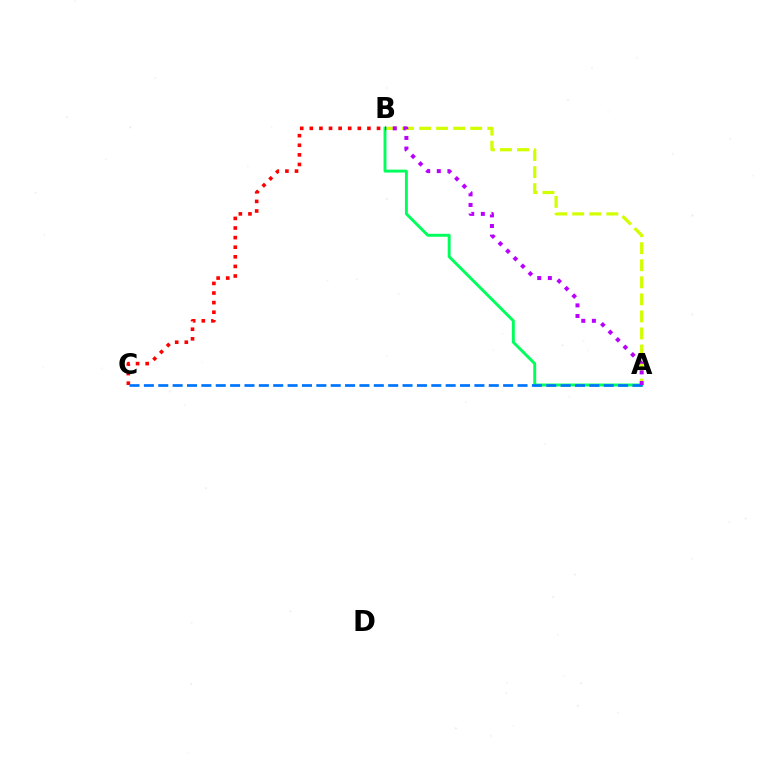{('A', 'B'): [{'color': '#d1ff00', 'line_style': 'dashed', 'thickness': 2.32}, {'color': '#00ff5c', 'line_style': 'solid', 'thickness': 2.1}, {'color': '#b900ff', 'line_style': 'dotted', 'thickness': 2.88}], ('B', 'C'): [{'color': '#ff0000', 'line_style': 'dotted', 'thickness': 2.61}], ('A', 'C'): [{'color': '#0074ff', 'line_style': 'dashed', 'thickness': 1.95}]}